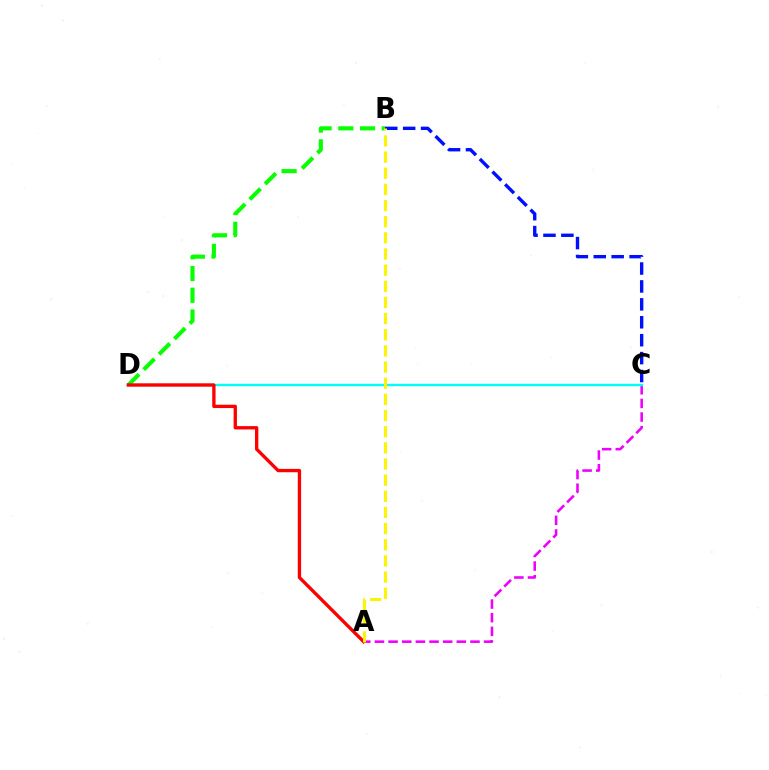{('A', 'C'): [{'color': '#ee00ff', 'line_style': 'dashed', 'thickness': 1.85}], ('B', 'D'): [{'color': '#08ff00', 'line_style': 'dashed', 'thickness': 2.95}], ('B', 'C'): [{'color': '#0010ff', 'line_style': 'dashed', 'thickness': 2.43}], ('C', 'D'): [{'color': '#00fff6', 'line_style': 'solid', 'thickness': 1.72}], ('A', 'D'): [{'color': '#ff0000', 'line_style': 'solid', 'thickness': 2.4}], ('A', 'B'): [{'color': '#fcf500', 'line_style': 'dashed', 'thickness': 2.19}]}